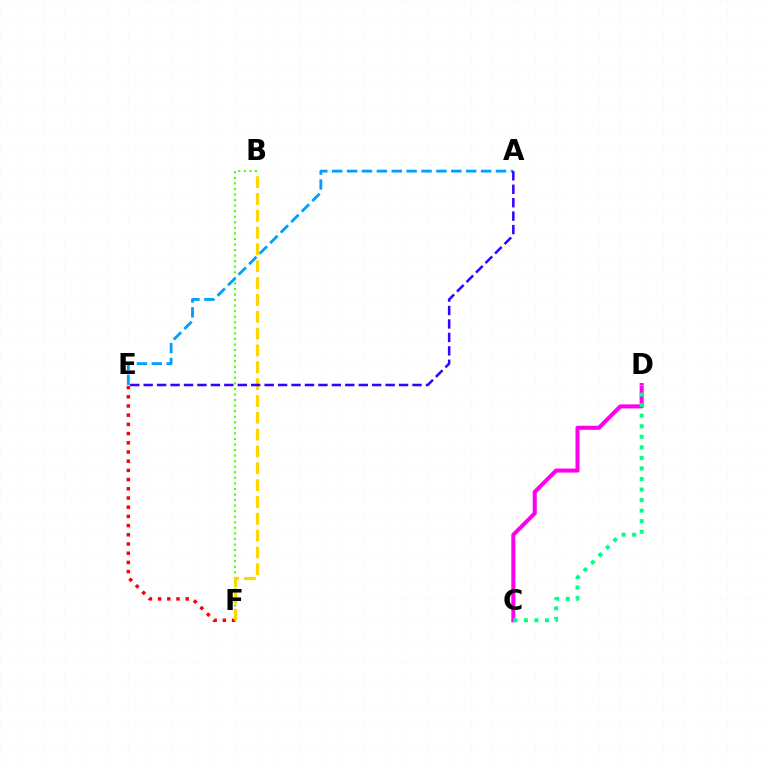{('E', 'F'): [{'color': '#ff0000', 'line_style': 'dotted', 'thickness': 2.5}], ('C', 'D'): [{'color': '#ff00ed', 'line_style': 'solid', 'thickness': 2.9}, {'color': '#00ff86', 'line_style': 'dotted', 'thickness': 2.87}], ('B', 'F'): [{'color': '#4fff00', 'line_style': 'dotted', 'thickness': 1.51}, {'color': '#ffd500', 'line_style': 'dashed', 'thickness': 2.29}], ('A', 'E'): [{'color': '#009eff', 'line_style': 'dashed', 'thickness': 2.02}, {'color': '#3700ff', 'line_style': 'dashed', 'thickness': 1.83}]}